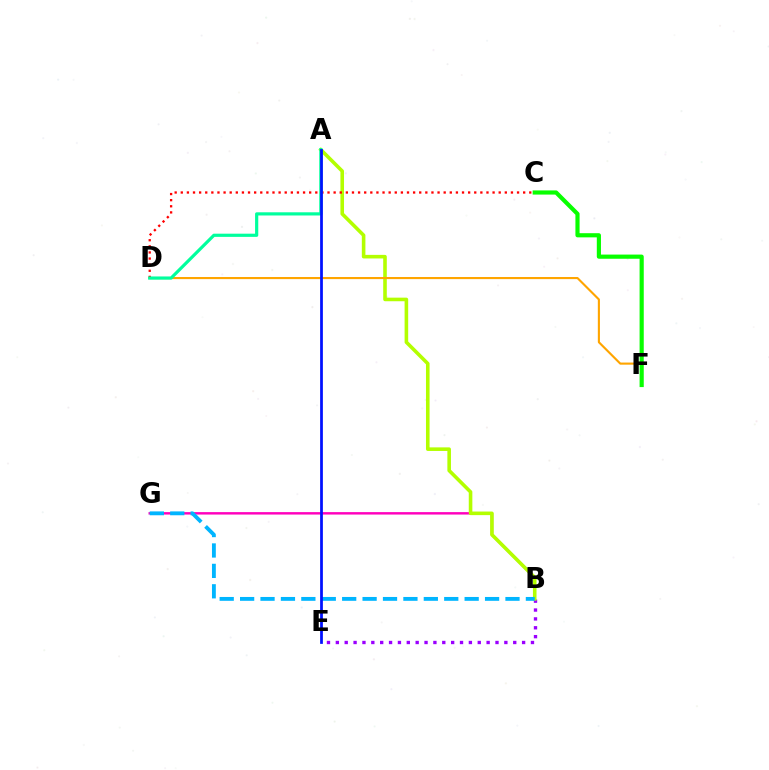{('B', 'G'): [{'color': '#ff00bd', 'line_style': 'solid', 'thickness': 1.75}, {'color': '#00b5ff', 'line_style': 'dashed', 'thickness': 2.77}], ('B', 'E'): [{'color': '#9b00ff', 'line_style': 'dotted', 'thickness': 2.41}], ('A', 'B'): [{'color': '#b3ff00', 'line_style': 'solid', 'thickness': 2.58}], ('C', 'D'): [{'color': '#ff0000', 'line_style': 'dotted', 'thickness': 1.66}], ('D', 'F'): [{'color': '#ffa500', 'line_style': 'solid', 'thickness': 1.52}], ('C', 'F'): [{'color': '#08ff00', 'line_style': 'solid', 'thickness': 3.0}], ('A', 'D'): [{'color': '#00ff9d', 'line_style': 'solid', 'thickness': 2.3}], ('A', 'E'): [{'color': '#0010ff', 'line_style': 'solid', 'thickness': 1.98}]}